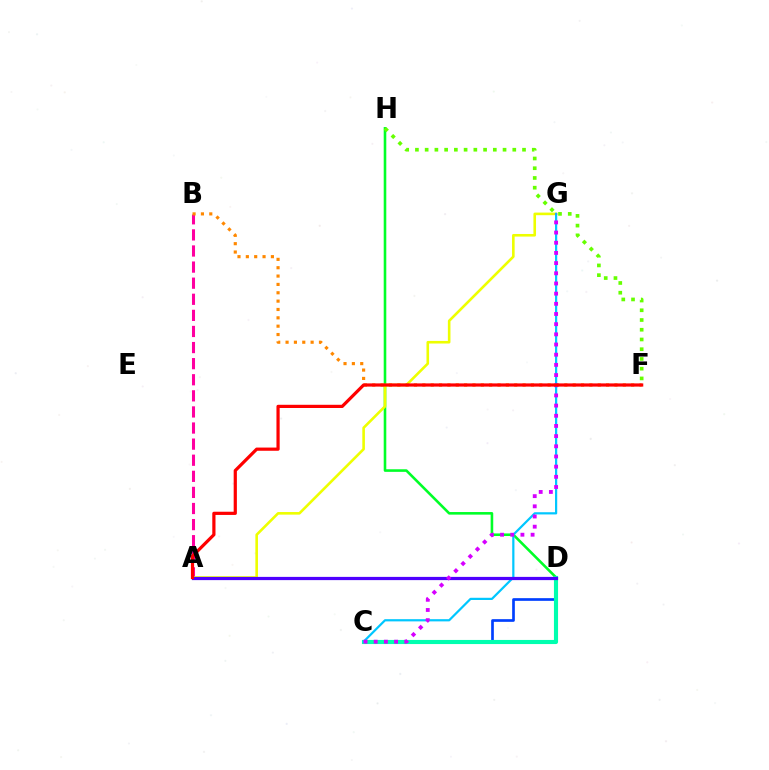{('D', 'H'): [{'color': '#00ff27', 'line_style': 'solid', 'thickness': 1.87}], ('A', 'B'): [{'color': '#ff00a0', 'line_style': 'dashed', 'thickness': 2.19}], ('C', 'D'): [{'color': '#003fff', 'line_style': 'solid', 'thickness': 1.93}, {'color': '#00ffaf', 'line_style': 'solid', 'thickness': 2.96}], ('A', 'G'): [{'color': '#eeff00', 'line_style': 'solid', 'thickness': 1.87}], ('B', 'F'): [{'color': '#ff8800', 'line_style': 'dotted', 'thickness': 2.27}], ('C', 'G'): [{'color': '#00c7ff', 'line_style': 'solid', 'thickness': 1.59}, {'color': '#d600ff', 'line_style': 'dotted', 'thickness': 2.77}], ('A', 'D'): [{'color': '#4f00ff', 'line_style': 'solid', 'thickness': 2.32}], ('F', 'H'): [{'color': '#66ff00', 'line_style': 'dotted', 'thickness': 2.65}], ('A', 'F'): [{'color': '#ff0000', 'line_style': 'solid', 'thickness': 2.31}]}